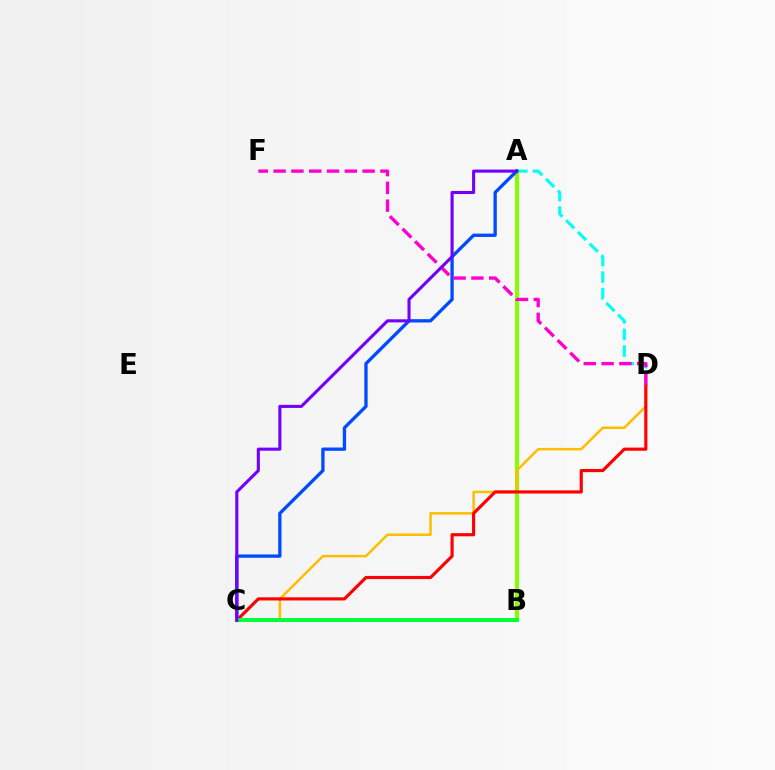{('A', 'D'): [{'color': '#00fff6', 'line_style': 'dashed', 'thickness': 2.25}], ('A', 'B'): [{'color': '#84ff00', 'line_style': 'solid', 'thickness': 2.92}], ('C', 'D'): [{'color': '#ffbd00', 'line_style': 'solid', 'thickness': 1.79}, {'color': '#ff0000', 'line_style': 'solid', 'thickness': 2.26}], ('A', 'C'): [{'color': '#004bff', 'line_style': 'solid', 'thickness': 2.38}, {'color': '#7200ff', 'line_style': 'solid', 'thickness': 2.22}], ('B', 'C'): [{'color': '#00ff39', 'line_style': 'solid', 'thickness': 2.86}], ('D', 'F'): [{'color': '#ff00cf', 'line_style': 'dashed', 'thickness': 2.42}]}